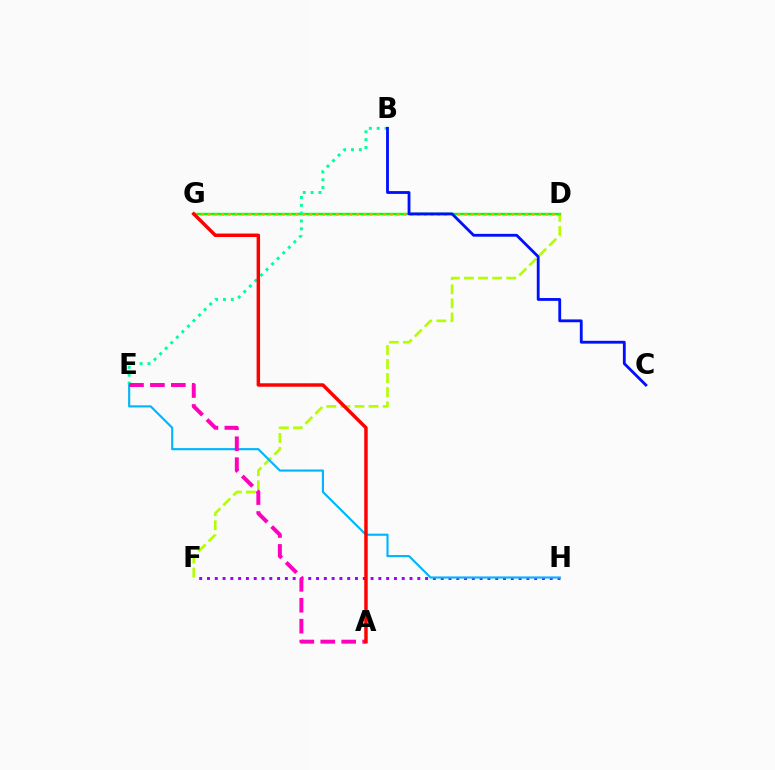{('F', 'H'): [{'color': '#9b00ff', 'line_style': 'dotted', 'thickness': 2.12}], ('D', 'F'): [{'color': '#b3ff00', 'line_style': 'dashed', 'thickness': 1.91}], ('E', 'H'): [{'color': '#00b5ff', 'line_style': 'solid', 'thickness': 1.54}], ('D', 'G'): [{'color': '#08ff00', 'line_style': 'solid', 'thickness': 1.75}, {'color': '#ffa500', 'line_style': 'dotted', 'thickness': 1.83}], ('B', 'E'): [{'color': '#00ff9d', 'line_style': 'dotted', 'thickness': 2.13}], ('A', 'E'): [{'color': '#ff00bd', 'line_style': 'dashed', 'thickness': 2.84}], ('B', 'C'): [{'color': '#0010ff', 'line_style': 'solid', 'thickness': 2.04}], ('A', 'G'): [{'color': '#ff0000', 'line_style': 'solid', 'thickness': 2.49}]}